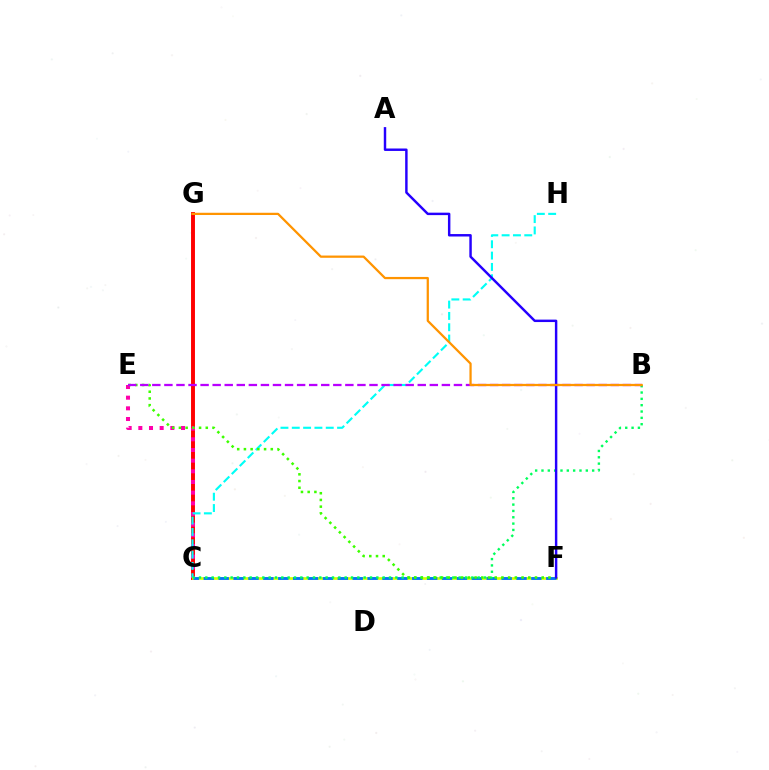{('C', 'G'): [{'color': '#ff0000', 'line_style': 'solid', 'thickness': 2.83}], ('C', 'E'): [{'color': '#ff00ac', 'line_style': 'dotted', 'thickness': 2.9}], ('C', 'H'): [{'color': '#00fff6', 'line_style': 'dashed', 'thickness': 1.54}], ('C', 'F'): [{'color': '#d1ff00', 'line_style': 'solid', 'thickness': 1.94}, {'color': '#0074ff', 'line_style': 'dashed', 'thickness': 2.02}], ('B', 'C'): [{'color': '#00ff5c', 'line_style': 'dotted', 'thickness': 1.72}], ('E', 'F'): [{'color': '#3dff00', 'line_style': 'dotted', 'thickness': 1.82}], ('B', 'E'): [{'color': '#b900ff', 'line_style': 'dashed', 'thickness': 1.64}], ('A', 'F'): [{'color': '#2500ff', 'line_style': 'solid', 'thickness': 1.76}], ('B', 'G'): [{'color': '#ff9400', 'line_style': 'solid', 'thickness': 1.62}]}